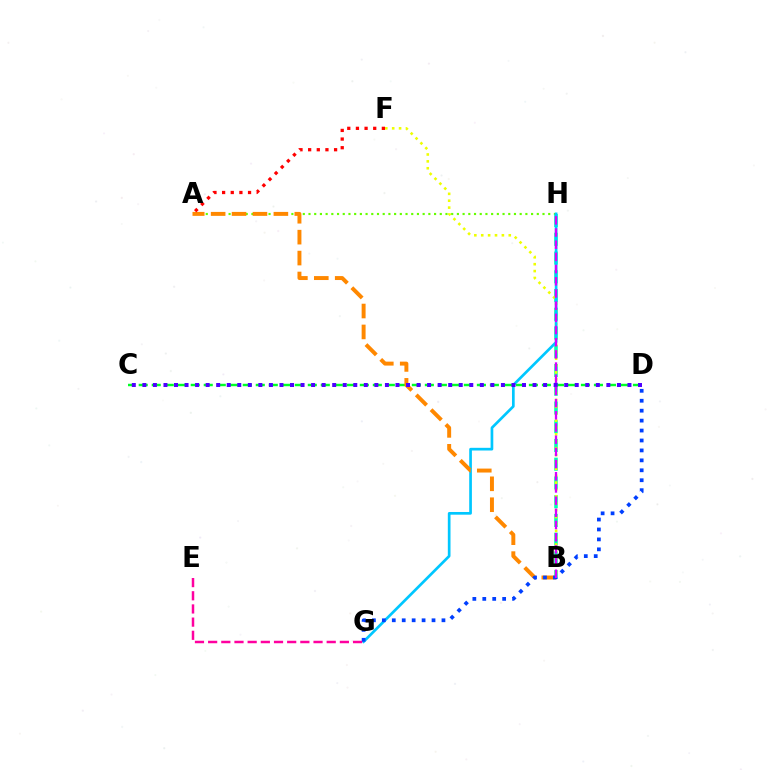{('A', 'H'): [{'color': '#66ff00', 'line_style': 'dotted', 'thickness': 1.55}], ('B', 'H'): [{'color': '#00ffaf', 'line_style': 'dashed', 'thickness': 2.55}, {'color': '#d600ff', 'line_style': 'dashed', 'thickness': 1.66}], ('B', 'F'): [{'color': '#eeff00', 'line_style': 'dotted', 'thickness': 1.87}], ('C', 'D'): [{'color': '#00ff27', 'line_style': 'dashed', 'thickness': 1.77}, {'color': '#4f00ff', 'line_style': 'dotted', 'thickness': 2.87}], ('G', 'H'): [{'color': '#00c7ff', 'line_style': 'solid', 'thickness': 1.94}], ('A', 'B'): [{'color': '#ff8800', 'line_style': 'dashed', 'thickness': 2.84}], ('D', 'G'): [{'color': '#003fff', 'line_style': 'dotted', 'thickness': 2.7}], ('E', 'G'): [{'color': '#ff00a0', 'line_style': 'dashed', 'thickness': 1.79}], ('A', 'F'): [{'color': '#ff0000', 'line_style': 'dotted', 'thickness': 2.35}]}